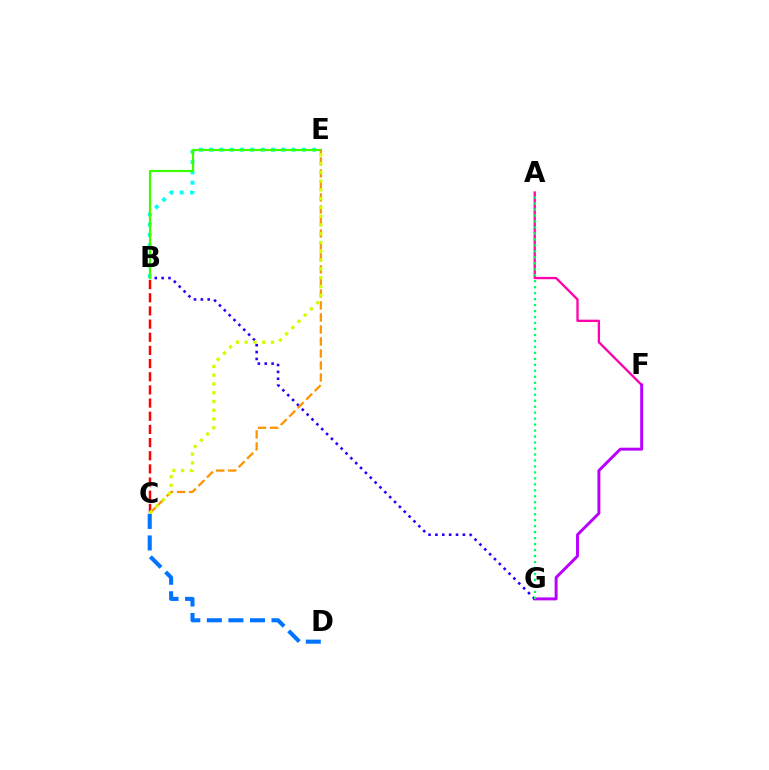{('A', 'F'): [{'color': '#ff00ac', 'line_style': 'solid', 'thickness': 1.66}], ('F', 'G'): [{'color': '#b900ff', 'line_style': 'solid', 'thickness': 2.11}], ('B', 'E'): [{'color': '#00fff6', 'line_style': 'dotted', 'thickness': 2.8}, {'color': '#3dff00', 'line_style': 'solid', 'thickness': 1.6}], ('B', 'G'): [{'color': '#2500ff', 'line_style': 'dotted', 'thickness': 1.87}], ('A', 'G'): [{'color': '#00ff5c', 'line_style': 'dotted', 'thickness': 1.62}], ('B', 'C'): [{'color': '#ff0000', 'line_style': 'dashed', 'thickness': 1.79}], ('C', 'E'): [{'color': '#ff9400', 'line_style': 'dashed', 'thickness': 1.63}, {'color': '#d1ff00', 'line_style': 'dotted', 'thickness': 2.39}], ('C', 'D'): [{'color': '#0074ff', 'line_style': 'dashed', 'thickness': 2.93}]}